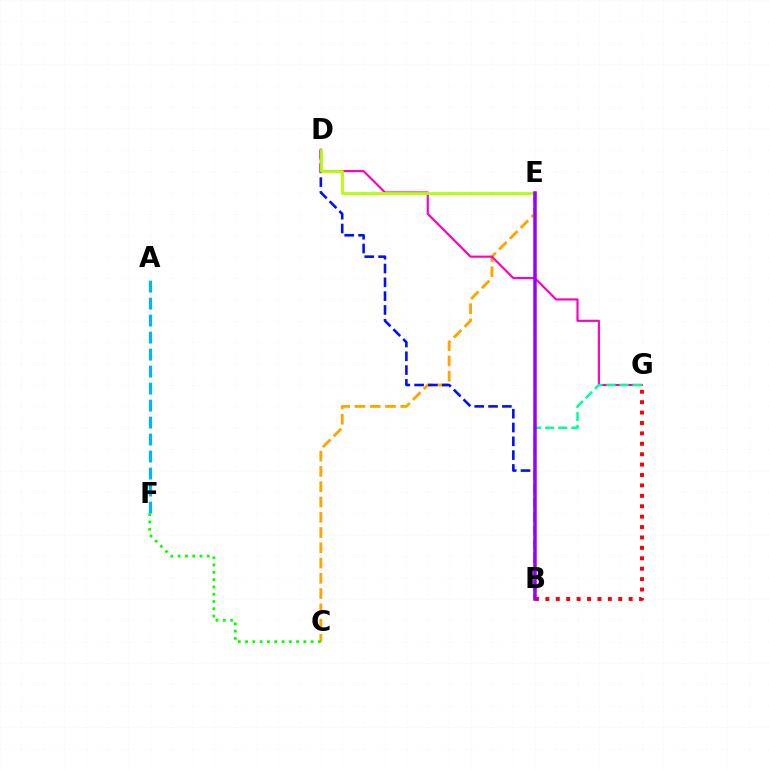{('C', 'E'): [{'color': '#ffa500', 'line_style': 'dashed', 'thickness': 2.07}], ('B', 'D'): [{'color': '#0010ff', 'line_style': 'dashed', 'thickness': 1.88}], ('A', 'F'): [{'color': '#00b5ff', 'line_style': 'dashed', 'thickness': 2.31}], ('D', 'G'): [{'color': '#ff00bd', 'line_style': 'solid', 'thickness': 1.55}], ('B', 'G'): [{'color': '#00ff9d', 'line_style': 'dashed', 'thickness': 1.78}, {'color': '#ff0000', 'line_style': 'dotted', 'thickness': 2.83}], ('D', 'E'): [{'color': '#b3ff00', 'line_style': 'solid', 'thickness': 2.02}], ('B', 'E'): [{'color': '#9b00ff', 'line_style': 'solid', 'thickness': 2.52}], ('C', 'F'): [{'color': '#08ff00', 'line_style': 'dotted', 'thickness': 1.98}]}